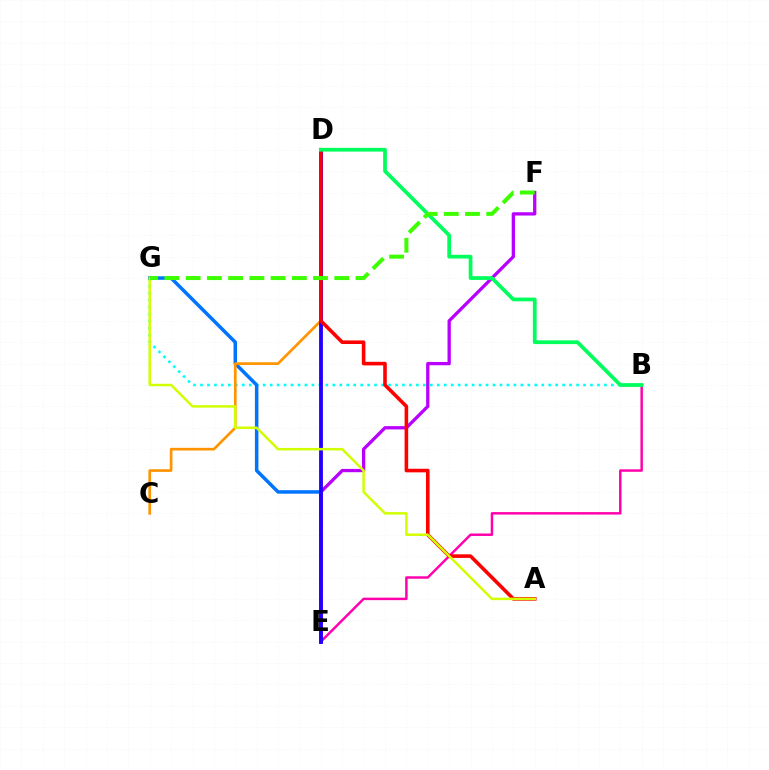{('B', 'E'): [{'color': '#ff00ac', 'line_style': 'solid', 'thickness': 1.78}], ('B', 'G'): [{'color': '#00fff6', 'line_style': 'dotted', 'thickness': 1.89}], ('E', 'G'): [{'color': '#0074ff', 'line_style': 'solid', 'thickness': 2.52}], ('C', 'D'): [{'color': '#ff9400', 'line_style': 'solid', 'thickness': 1.93}], ('E', 'F'): [{'color': '#b900ff', 'line_style': 'solid', 'thickness': 2.37}], ('D', 'E'): [{'color': '#2500ff', 'line_style': 'solid', 'thickness': 2.76}], ('A', 'D'): [{'color': '#ff0000', 'line_style': 'solid', 'thickness': 2.58}], ('A', 'G'): [{'color': '#d1ff00', 'line_style': 'solid', 'thickness': 1.79}], ('B', 'D'): [{'color': '#00ff5c', 'line_style': 'solid', 'thickness': 2.7}], ('F', 'G'): [{'color': '#3dff00', 'line_style': 'dashed', 'thickness': 2.88}]}